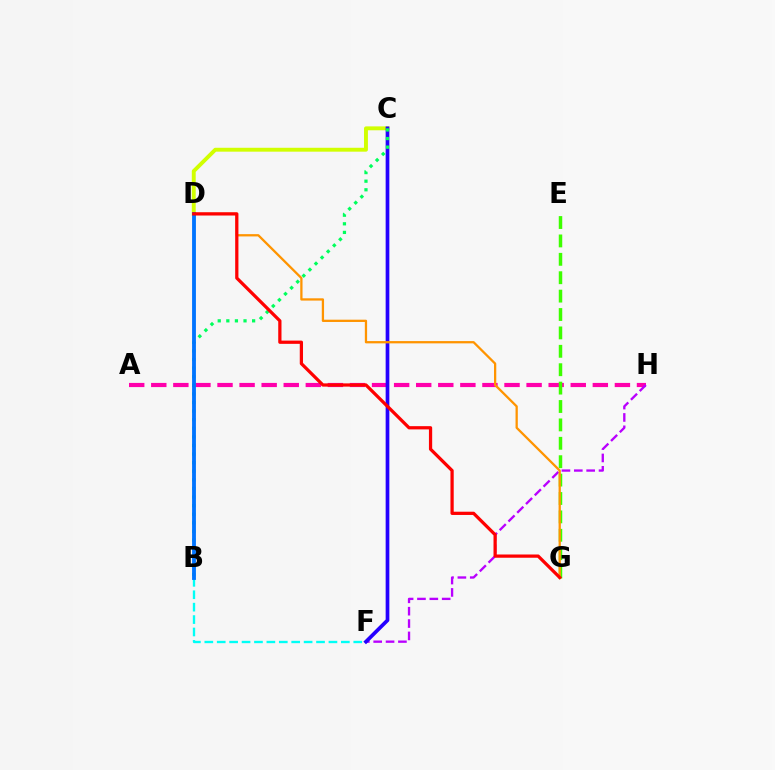{('B', 'F'): [{'color': '#00fff6', 'line_style': 'dashed', 'thickness': 1.69}], ('C', 'D'): [{'color': '#d1ff00', 'line_style': 'solid', 'thickness': 2.8}], ('A', 'H'): [{'color': '#ff00ac', 'line_style': 'dashed', 'thickness': 3.0}], ('F', 'H'): [{'color': '#b900ff', 'line_style': 'dashed', 'thickness': 1.68}], ('C', 'F'): [{'color': '#2500ff', 'line_style': 'solid', 'thickness': 2.66}], ('E', 'G'): [{'color': '#3dff00', 'line_style': 'dashed', 'thickness': 2.5}], ('D', 'G'): [{'color': '#ff9400', 'line_style': 'solid', 'thickness': 1.64}, {'color': '#ff0000', 'line_style': 'solid', 'thickness': 2.34}], ('B', 'C'): [{'color': '#00ff5c', 'line_style': 'dotted', 'thickness': 2.34}], ('B', 'D'): [{'color': '#0074ff', 'line_style': 'solid', 'thickness': 2.76}]}